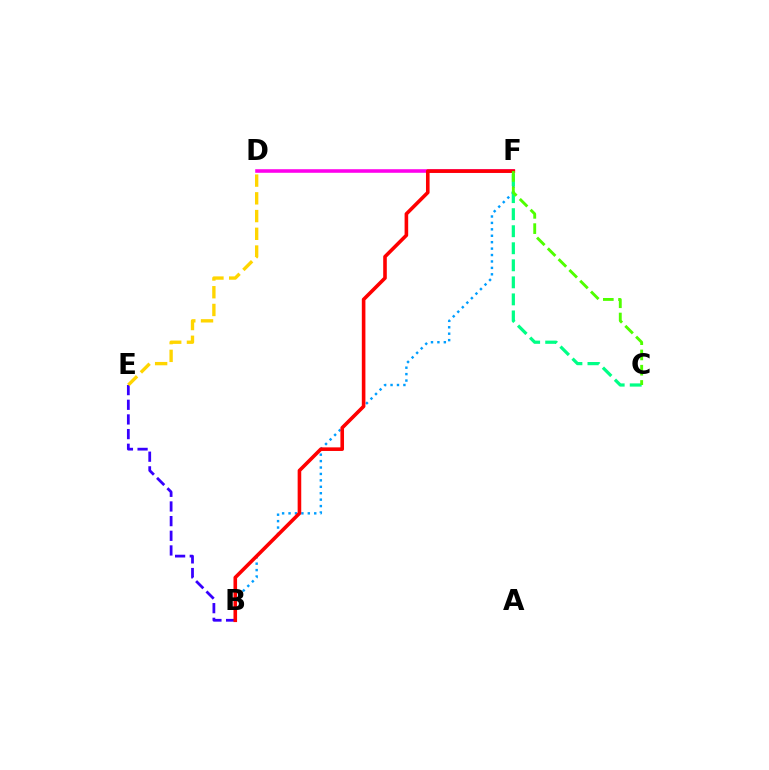{('D', 'F'): [{'color': '#ff00ed', 'line_style': 'solid', 'thickness': 2.57}], ('B', 'E'): [{'color': '#3700ff', 'line_style': 'dashed', 'thickness': 1.99}], ('D', 'E'): [{'color': '#ffd500', 'line_style': 'dashed', 'thickness': 2.41}], ('B', 'F'): [{'color': '#009eff', 'line_style': 'dotted', 'thickness': 1.75}, {'color': '#ff0000', 'line_style': 'solid', 'thickness': 2.59}], ('C', 'F'): [{'color': '#00ff86', 'line_style': 'dashed', 'thickness': 2.32}, {'color': '#4fff00', 'line_style': 'dashed', 'thickness': 2.07}]}